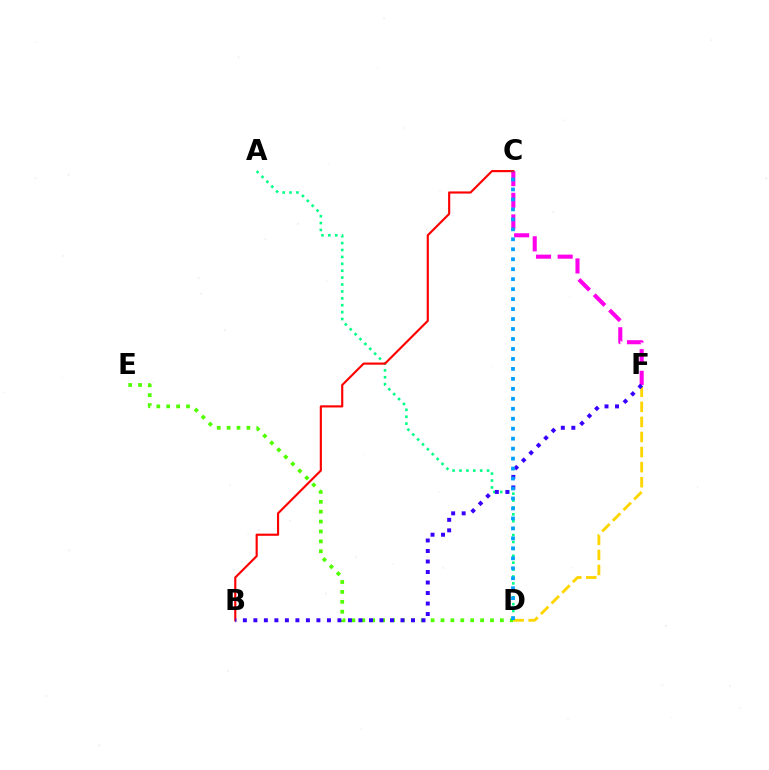{('D', 'E'): [{'color': '#4fff00', 'line_style': 'dotted', 'thickness': 2.69}], ('A', 'D'): [{'color': '#00ff86', 'line_style': 'dotted', 'thickness': 1.88}], ('D', 'F'): [{'color': '#ffd500', 'line_style': 'dashed', 'thickness': 2.05}], ('C', 'F'): [{'color': '#ff00ed', 'line_style': 'dashed', 'thickness': 2.94}], ('B', 'C'): [{'color': '#ff0000', 'line_style': 'solid', 'thickness': 1.55}], ('B', 'F'): [{'color': '#3700ff', 'line_style': 'dotted', 'thickness': 2.86}], ('C', 'D'): [{'color': '#009eff', 'line_style': 'dotted', 'thickness': 2.71}]}